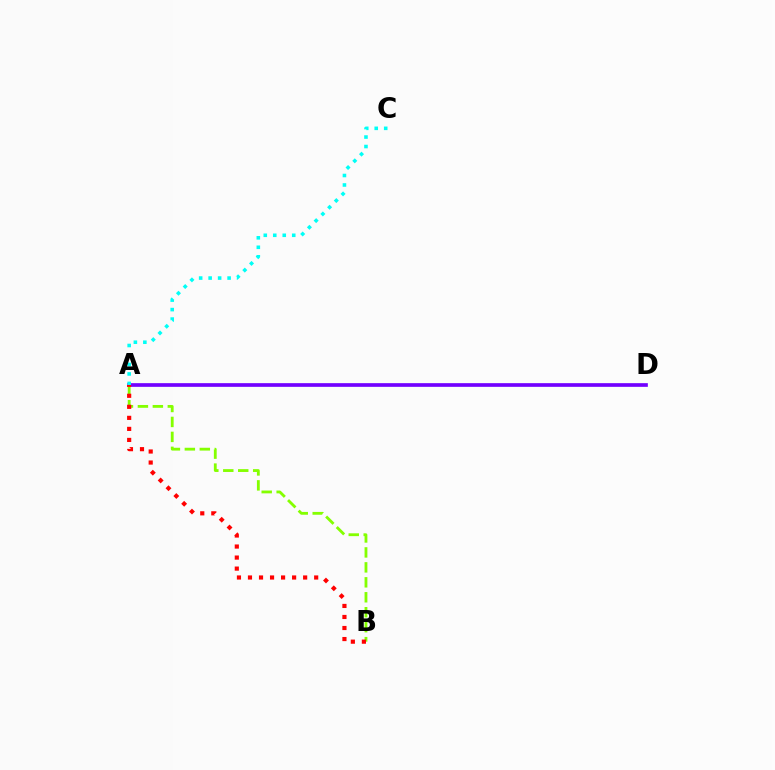{('A', 'D'): [{'color': '#7200ff', 'line_style': 'solid', 'thickness': 2.65}], ('A', 'B'): [{'color': '#84ff00', 'line_style': 'dashed', 'thickness': 2.03}, {'color': '#ff0000', 'line_style': 'dotted', 'thickness': 3.0}], ('A', 'C'): [{'color': '#00fff6', 'line_style': 'dotted', 'thickness': 2.58}]}